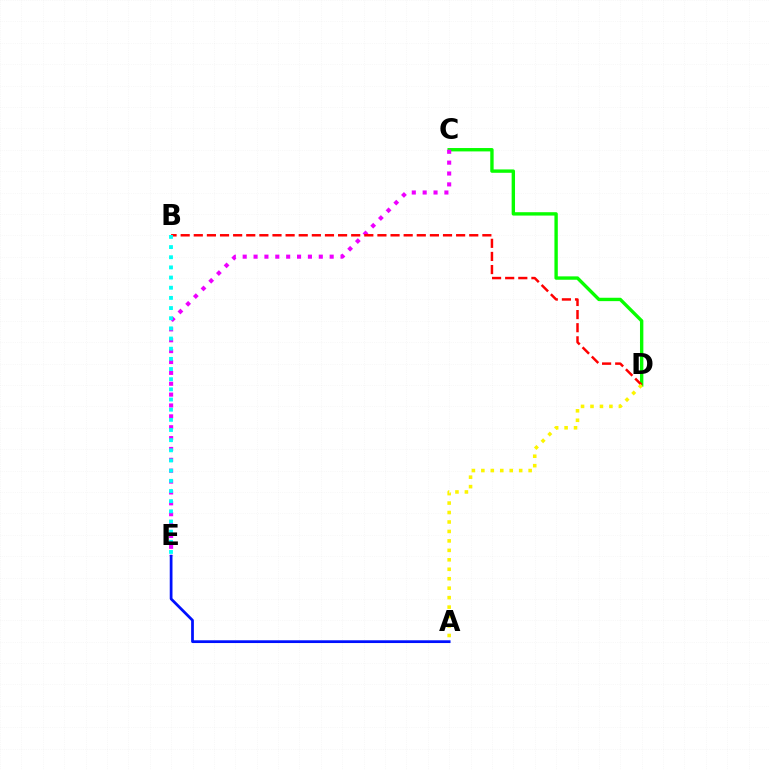{('C', 'D'): [{'color': '#08ff00', 'line_style': 'solid', 'thickness': 2.43}], ('C', 'E'): [{'color': '#ee00ff', 'line_style': 'dotted', 'thickness': 2.95}], ('B', 'D'): [{'color': '#ff0000', 'line_style': 'dashed', 'thickness': 1.78}], ('A', 'D'): [{'color': '#fcf500', 'line_style': 'dotted', 'thickness': 2.57}], ('B', 'E'): [{'color': '#00fff6', 'line_style': 'dotted', 'thickness': 2.76}], ('A', 'E'): [{'color': '#0010ff', 'line_style': 'solid', 'thickness': 1.98}]}